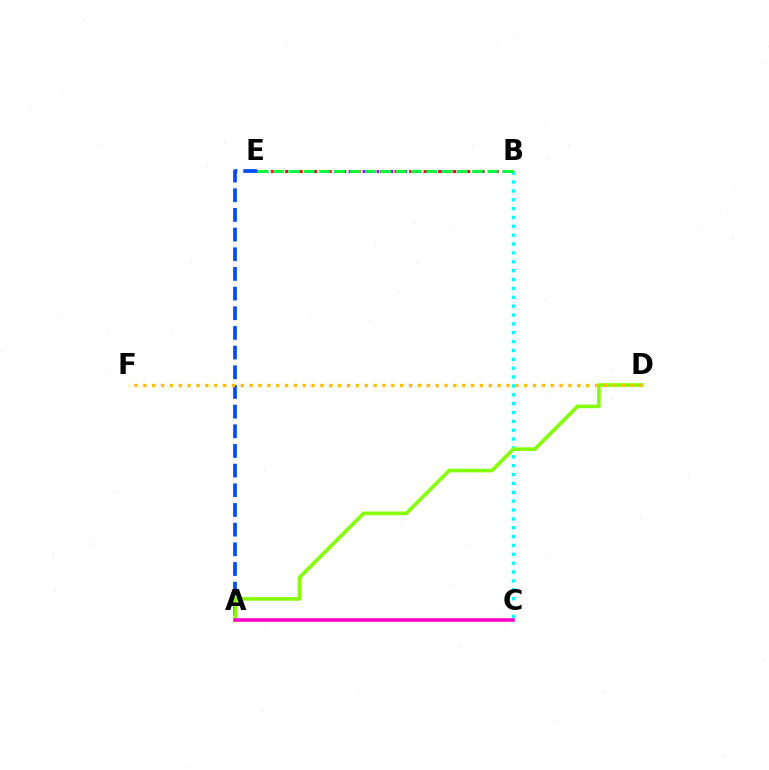{('B', 'E'): [{'color': '#7200ff', 'line_style': 'dotted', 'thickness': 1.9}, {'color': '#ff0000', 'line_style': 'dotted', 'thickness': 1.98}, {'color': '#00ff39', 'line_style': 'dashed', 'thickness': 2.08}], ('B', 'C'): [{'color': '#00fff6', 'line_style': 'dotted', 'thickness': 2.41}], ('A', 'E'): [{'color': '#004bff', 'line_style': 'dashed', 'thickness': 2.67}], ('A', 'D'): [{'color': '#84ff00', 'line_style': 'solid', 'thickness': 2.61}], ('A', 'C'): [{'color': '#ff00cf', 'line_style': 'solid', 'thickness': 2.56}], ('D', 'F'): [{'color': '#ffbd00', 'line_style': 'dotted', 'thickness': 2.41}]}